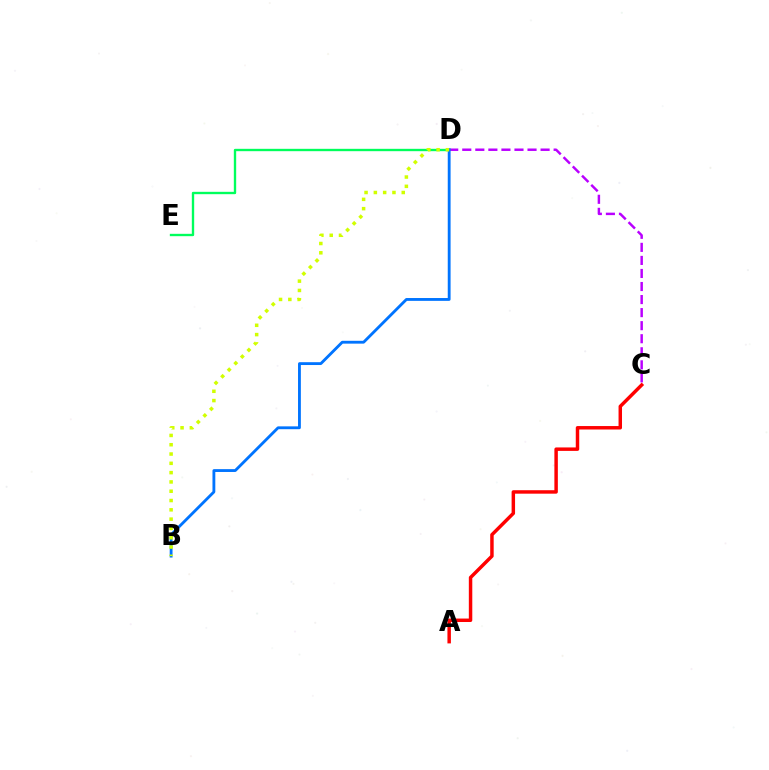{('C', 'D'): [{'color': '#b900ff', 'line_style': 'dashed', 'thickness': 1.77}], ('D', 'E'): [{'color': '#00ff5c', 'line_style': 'solid', 'thickness': 1.7}], ('A', 'C'): [{'color': '#ff0000', 'line_style': 'solid', 'thickness': 2.49}], ('B', 'D'): [{'color': '#0074ff', 'line_style': 'solid', 'thickness': 2.04}, {'color': '#d1ff00', 'line_style': 'dotted', 'thickness': 2.53}]}